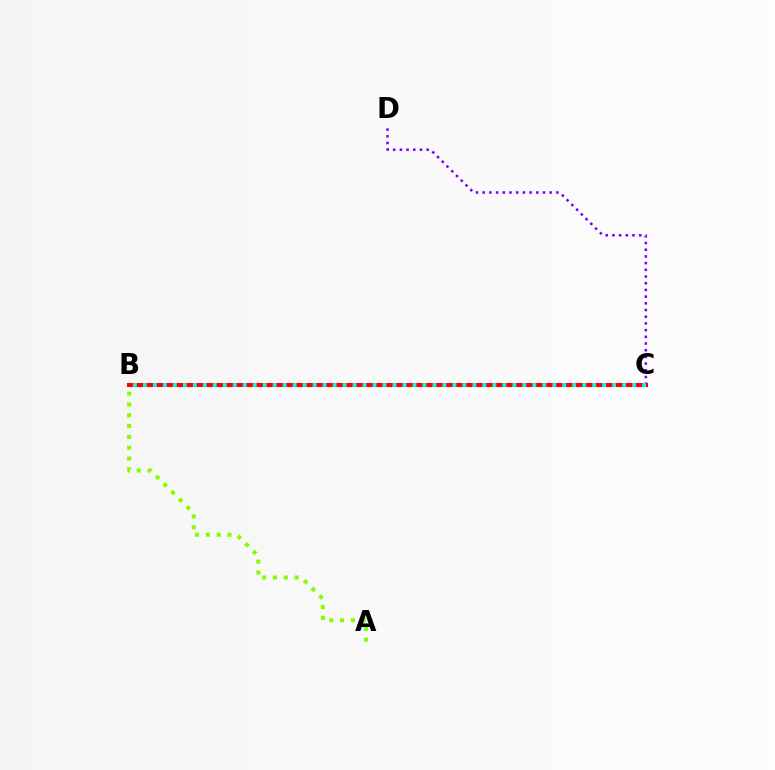{('A', 'B'): [{'color': '#84ff00', 'line_style': 'dotted', 'thickness': 2.94}], ('B', 'C'): [{'color': '#ff0000', 'line_style': 'solid', 'thickness': 2.93}, {'color': '#00fff6', 'line_style': 'dotted', 'thickness': 2.71}], ('C', 'D'): [{'color': '#7200ff', 'line_style': 'dotted', 'thickness': 1.82}]}